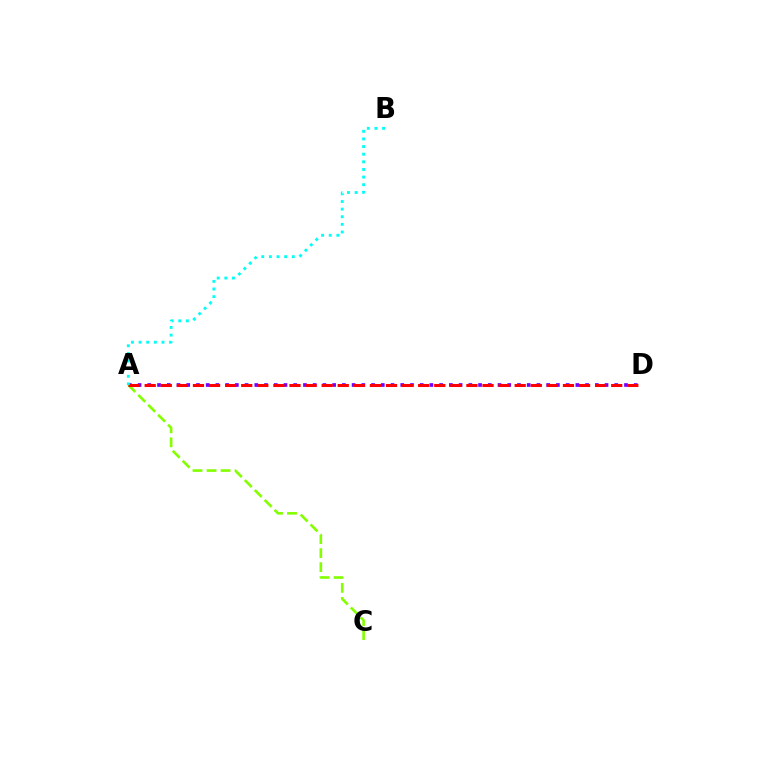{('A', 'D'): [{'color': '#7200ff', 'line_style': 'dotted', 'thickness': 2.64}, {'color': '#ff0000', 'line_style': 'dashed', 'thickness': 2.19}], ('A', 'C'): [{'color': '#84ff00', 'line_style': 'dashed', 'thickness': 1.91}], ('A', 'B'): [{'color': '#00fff6', 'line_style': 'dotted', 'thickness': 2.07}]}